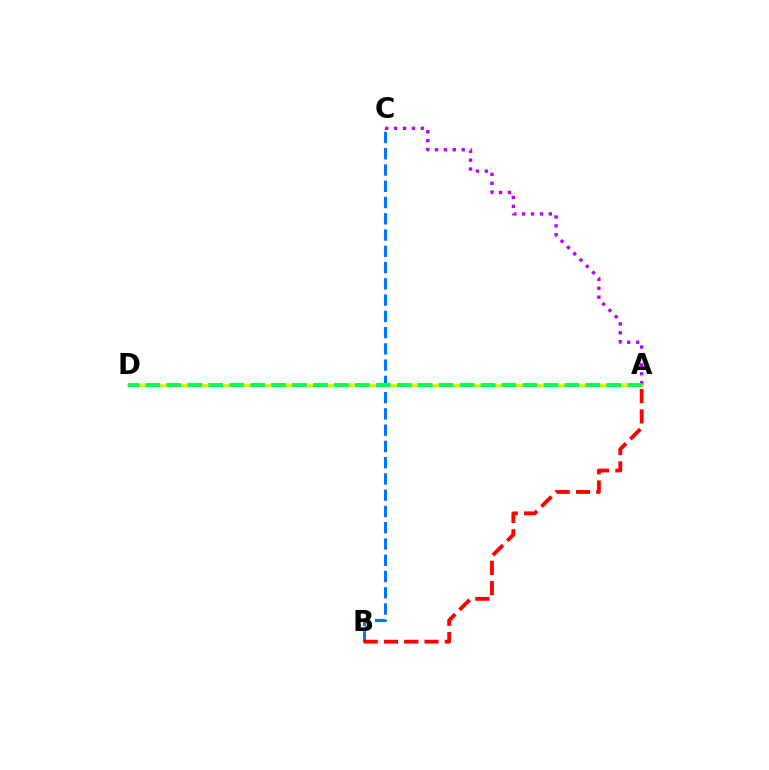{('B', 'C'): [{'color': '#0074ff', 'line_style': 'dashed', 'thickness': 2.21}], ('A', 'D'): [{'color': '#d1ff00', 'line_style': 'solid', 'thickness': 2.31}, {'color': '#00ff5c', 'line_style': 'dashed', 'thickness': 2.85}], ('A', 'C'): [{'color': '#b900ff', 'line_style': 'dotted', 'thickness': 2.42}], ('A', 'B'): [{'color': '#ff0000', 'line_style': 'dashed', 'thickness': 2.75}]}